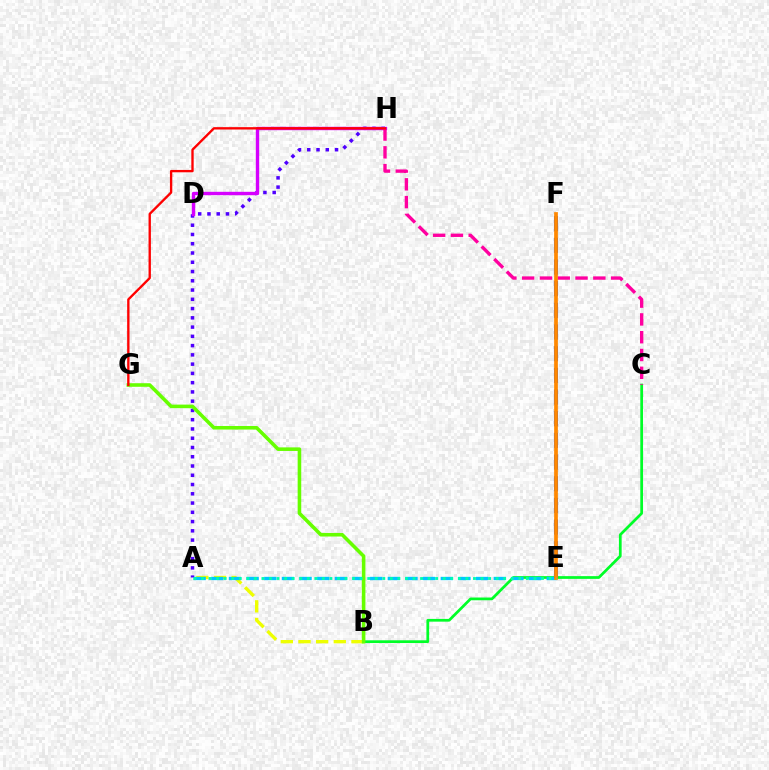{('B', 'C'): [{'color': '#00ff27', 'line_style': 'solid', 'thickness': 1.97}], ('A', 'B'): [{'color': '#eeff00', 'line_style': 'dashed', 'thickness': 2.4}], ('A', 'E'): [{'color': '#00c7ff', 'line_style': 'dashed', 'thickness': 2.4}, {'color': '#00ffaf', 'line_style': 'dotted', 'thickness': 2.05}], ('A', 'H'): [{'color': '#4f00ff', 'line_style': 'dotted', 'thickness': 2.52}], ('E', 'F'): [{'color': '#003fff', 'line_style': 'dashed', 'thickness': 2.94}, {'color': '#ff8800', 'line_style': 'solid', 'thickness': 2.68}], ('D', 'H'): [{'color': '#d600ff', 'line_style': 'solid', 'thickness': 2.43}], ('C', 'H'): [{'color': '#ff00a0', 'line_style': 'dashed', 'thickness': 2.42}], ('B', 'G'): [{'color': '#66ff00', 'line_style': 'solid', 'thickness': 2.58}], ('G', 'H'): [{'color': '#ff0000', 'line_style': 'solid', 'thickness': 1.69}]}